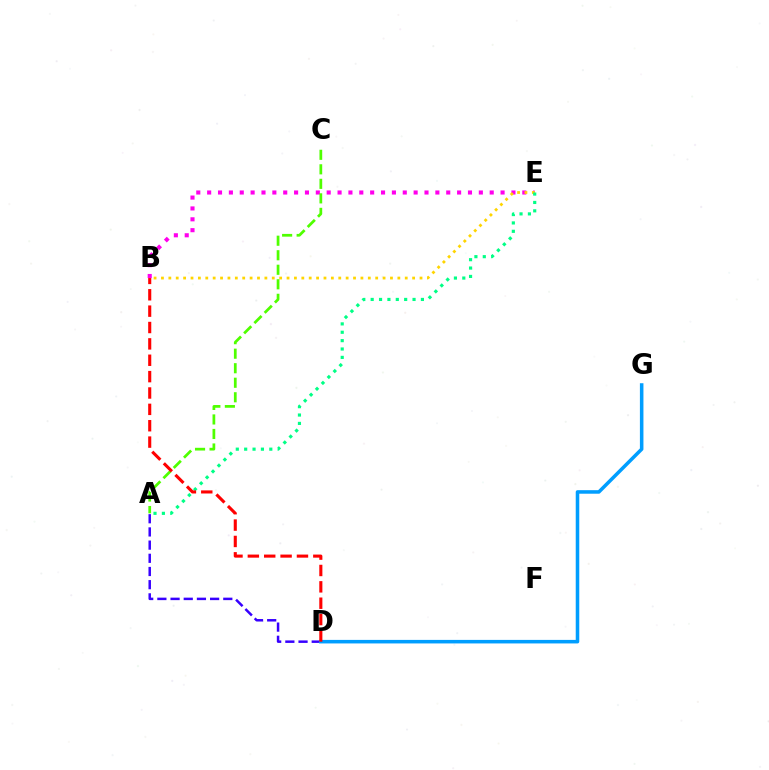{('B', 'E'): [{'color': '#ff00ed', 'line_style': 'dotted', 'thickness': 2.95}, {'color': '#ffd500', 'line_style': 'dotted', 'thickness': 2.01}], ('A', 'D'): [{'color': '#3700ff', 'line_style': 'dashed', 'thickness': 1.79}], ('D', 'G'): [{'color': '#009eff', 'line_style': 'solid', 'thickness': 2.55}], ('A', 'C'): [{'color': '#4fff00', 'line_style': 'dashed', 'thickness': 1.97}], ('A', 'E'): [{'color': '#00ff86', 'line_style': 'dotted', 'thickness': 2.28}], ('B', 'D'): [{'color': '#ff0000', 'line_style': 'dashed', 'thickness': 2.22}]}